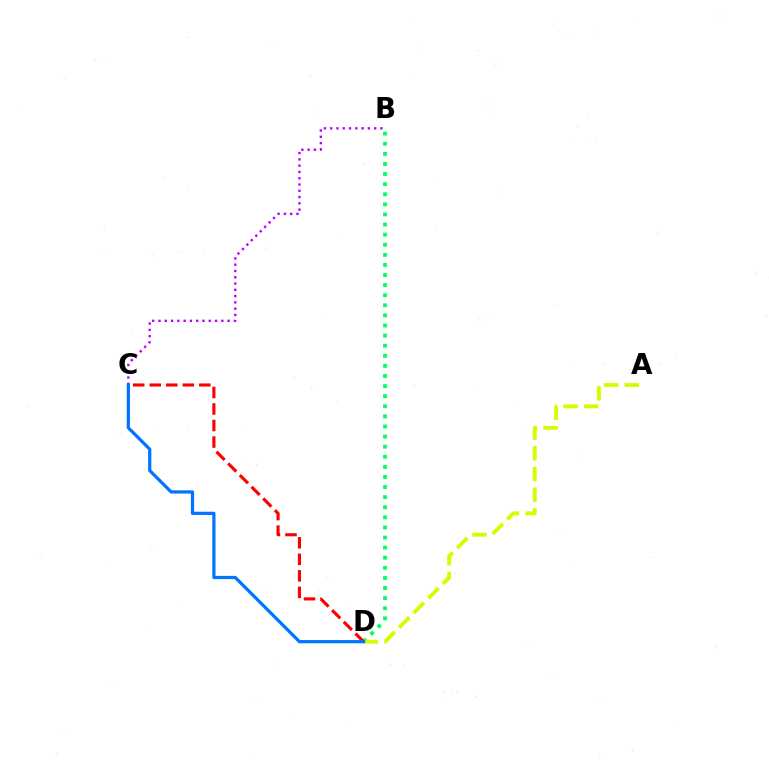{('B', 'D'): [{'color': '#00ff5c', 'line_style': 'dotted', 'thickness': 2.74}], ('A', 'D'): [{'color': '#d1ff00', 'line_style': 'dashed', 'thickness': 2.81}], ('B', 'C'): [{'color': '#b900ff', 'line_style': 'dotted', 'thickness': 1.71}], ('C', 'D'): [{'color': '#ff0000', 'line_style': 'dashed', 'thickness': 2.24}, {'color': '#0074ff', 'line_style': 'solid', 'thickness': 2.31}]}